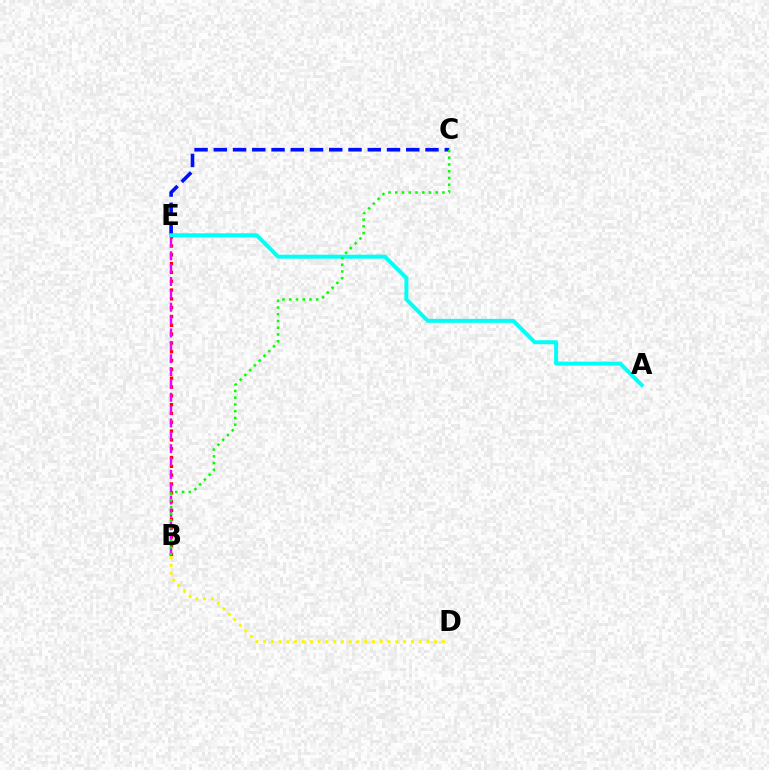{('B', 'E'): [{'color': '#ff0000', 'line_style': 'dotted', 'thickness': 2.39}, {'color': '#ee00ff', 'line_style': 'dashed', 'thickness': 1.75}], ('C', 'E'): [{'color': '#0010ff', 'line_style': 'dashed', 'thickness': 2.61}], ('A', 'E'): [{'color': '#00fff6', 'line_style': 'solid', 'thickness': 2.87}], ('B', 'D'): [{'color': '#fcf500', 'line_style': 'dotted', 'thickness': 2.11}], ('B', 'C'): [{'color': '#08ff00', 'line_style': 'dotted', 'thickness': 1.83}]}